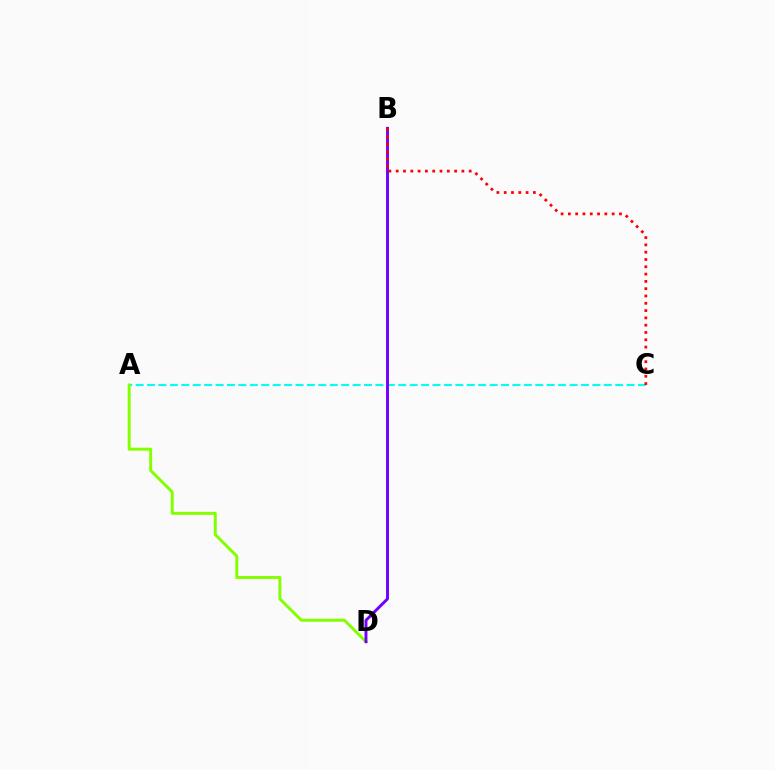{('A', 'C'): [{'color': '#00fff6', 'line_style': 'dashed', 'thickness': 1.55}], ('A', 'D'): [{'color': '#84ff00', 'line_style': 'solid', 'thickness': 2.13}], ('B', 'D'): [{'color': '#7200ff', 'line_style': 'solid', 'thickness': 2.1}], ('B', 'C'): [{'color': '#ff0000', 'line_style': 'dotted', 'thickness': 1.98}]}